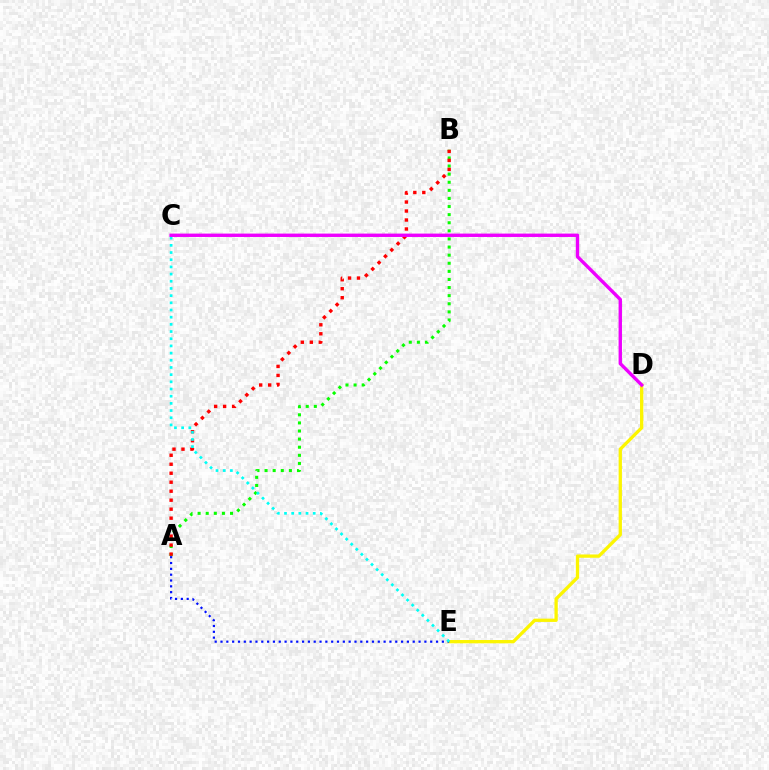{('A', 'B'): [{'color': '#08ff00', 'line_style': 'dotted', 'thickness': 2.2}, {'color': '#ff0000', 'line_style': 'dotted', 'thickness': 2.44}], ('D', 'E'): [{'color': '#fcf500', 'line_style': 'solid', 'thickness': 2.37}], ('A', 'E'): [{'color': '#0010ff', 'line_style': 'dotted', 'thickness': 1.58}], ('C', 'E'): [{'color': '#00fff6', 'line_style': 'dotted', 'thickness': 1.95}], ('C', 'D'): [{'color': '#ee00ff', 'line_style': 'solid', 'thickness': 2.44}]}